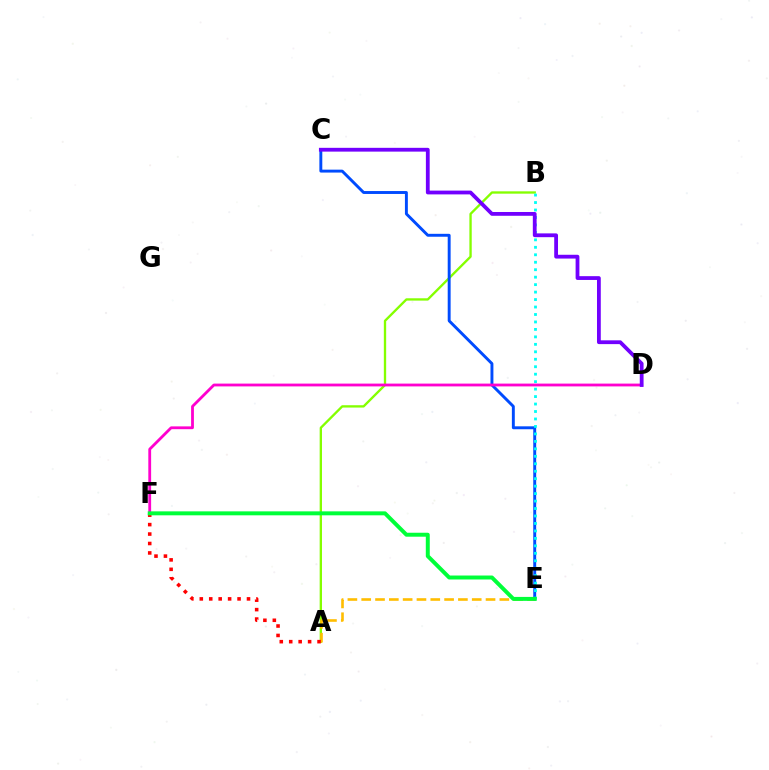{('A', 'B'): [{'color': '#84ff00', 'line_style': 'solid', 'thickness': 1.68}], ('A', 'E'): [{'color': '#ffbd00', 'line_style': 'dashed', 'thickness': 1.88}], ('C', 'E'): [{'color': '#004bff', 'line_style': 'solid', 'thickness': 2.1}], ('A', 'F'): [{'color': '#ff0000', 'line_style': 'dotted', 'thickness': 2.57}], ('B', 'E'): [{'color': '#00fff6', 'line_style': 'dotted', 'thickness': 2.03}], ('D', 'F'): [{'color': '#ff00cf', 'line_style': 'solid', 'thickness': 2.02}], ('C', 'D'): [{'color': '#7200ff', 'line_style': 'solid', 'thickness': 2.73}], ('E', 'F'): [{'color': '#00ff39', 'line_style': 'solid', 'thickness': 2.85}]}